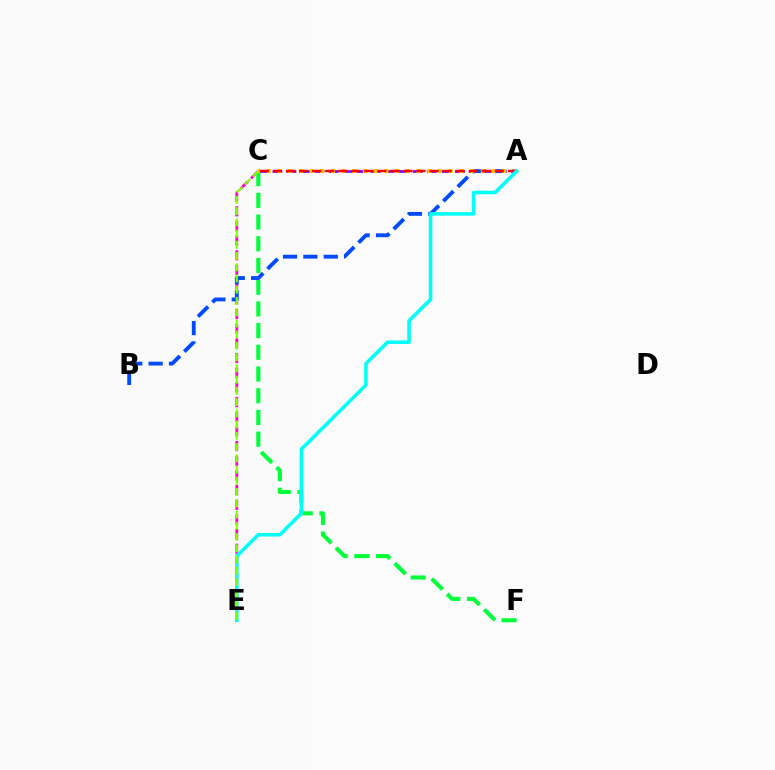{('C', 'E'): [{'color': '#ff00cf', 'line_style': 'dashed', 'thickness': 1.99}, {'color': '#84ff00', 'line_style': 'dashed', 'thickness': 1.53}], ('C', 'F'): [{'color': '#00ff39', 'line_style': 'dashed', 'thickness': 2.95}], ('A', 'C'): [{'color': '#7200ff', 'line_style': 'dashed', 'thickness': 1.91}, {'color': '#ffbd00', 'line_style': 'dotted', 'thickness': 2.91}, {'color': '#ff0000', 'line_style': 'dashed', 'thickness': 1.77}], ('A', 'B'): [{'color': '#004bff', 'line_style': 'dashed', 'thickness': 2.77}], ('A', 'E'): [{'color': '#00fff6', 'line_style': 'solid', 'thickness': 2.57}]}